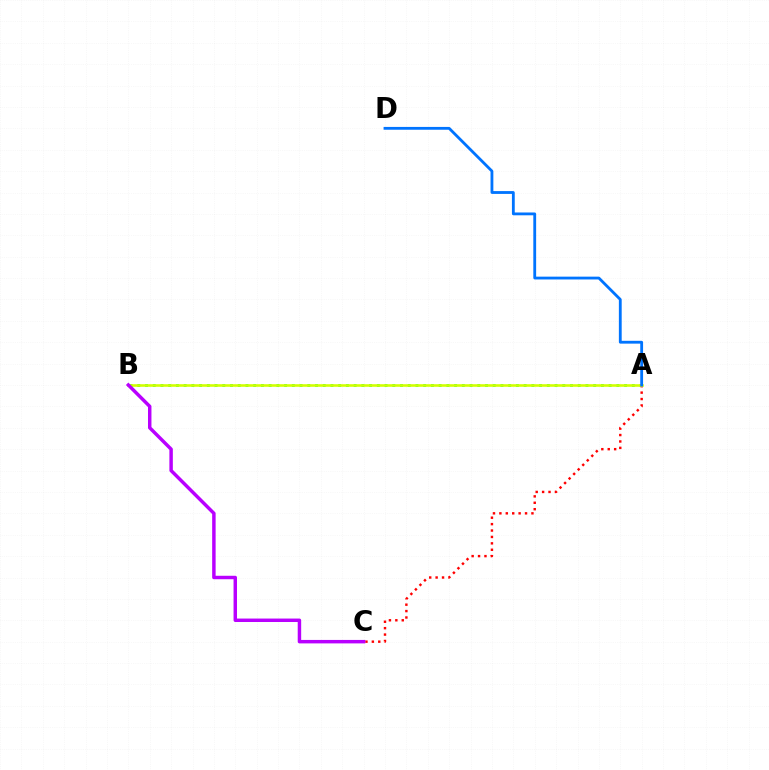{('A', 'B'): [{'color': '#00ff5c', 'line_style': 'dotted', 'thickness': 2.1}, {'color': '#d1ff00', 'line_style': 'solid', 'thickness': 1.86}], ('A', 'C'): [{'color': '#ff0000', 'line_style': 'dotted', 'thickness': 1.74}], ('A', 'D'): [{'color': '#0074ff', 'line_style': 'solid', 'thickness': 2.03}], ('B', 'C'): [{'color': '#b900ff', 'line_style': 'solid', 'thickness': 2.49}]}